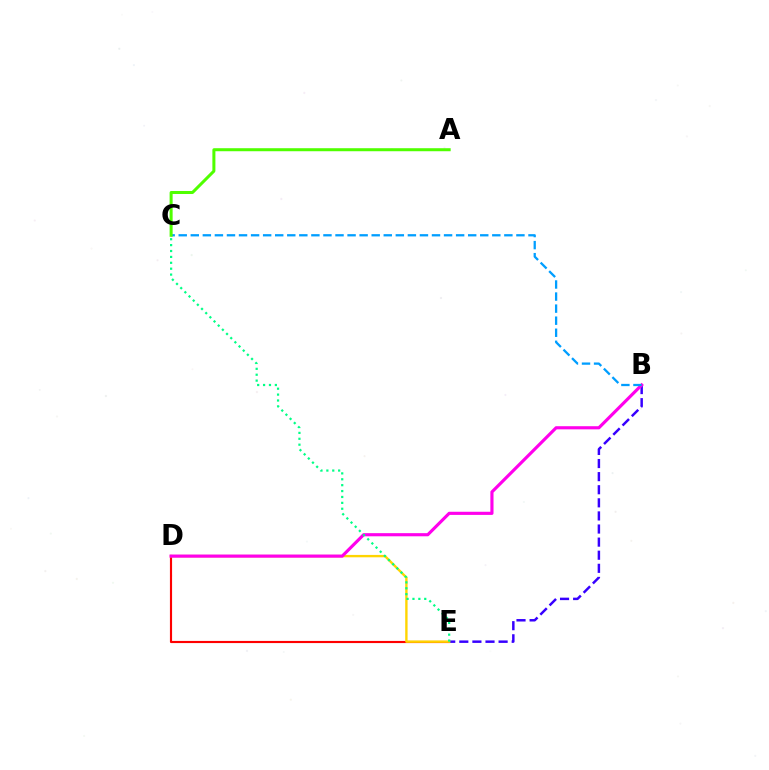{('D', 'E'): [{'color': '#ff0000', 'line_style': 'solid', 'thickness': 1.54}, {'color': '#ffd500', 'line_style': 'solid', 'thickness': 1.71}], ('B', 'E'): [{'color': '#3700ff', 'line_style': 'dashed', 'thickness': 1.78}], ('B', 'D'): [{'color': '#ff00ed', 'line_style': 'solid', 'thickness': 2.26}], ('B', 'C'): [{'color': '#009eff', 'line_style': 'dashed', 'thickness': 1.64}], ('C', 'E'): [{'color': '#00ff86', 'line_style': 'dotted', 'thickness': 1.6}], ('A', 'C'): [{'color': '#4fff00', 'line_style': 'solid', 'thickness': 2.17}]}